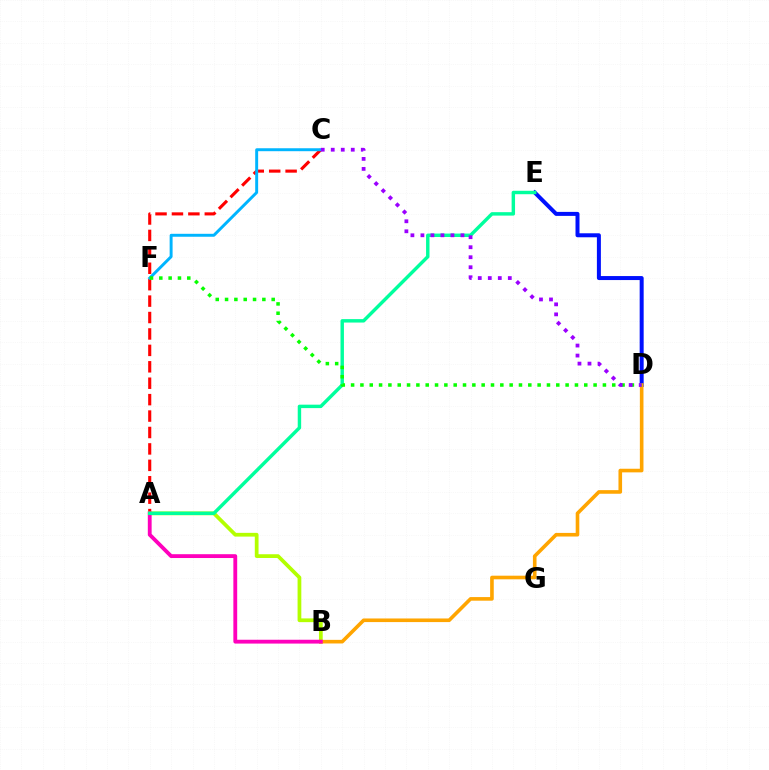{('A', 'C'): [{'color': '#ff0000', 'line_style': 'dashed', 'thickness': 2.23}], ('C', 'F'): [{'color': '#00b5ff', 'line_style': 'solid', 'thickness': 2.12}], ('A', 'B'): [{'color': '#b3ff00', 'line_style': 'solid', 'thickness': 2.7}, {'color': '#ff00bd', 'line_style': 'solid', 'thickness': 2.76}], ('D', 'E'): [{'color': '#0010ff', 'line_style': 'solid', 'thickness': 2.88}], ('B', 'D'): [{'color': '#ffa500', 'line_style': 'solid', 'thickness': 2.6}], ('A', 'E'): [{'color': '#00ff9d', 'line_style': 'solid', 'thickness': 2.47}], ('D', 'F'): [{'color': '#08ff00', 'line_style': 'dotted', 'thickness': 2.53}], ('C', 'D'): [{'color': '#9b00ff', 'line_style': 'dotted', 'thickness': 2.72}]}